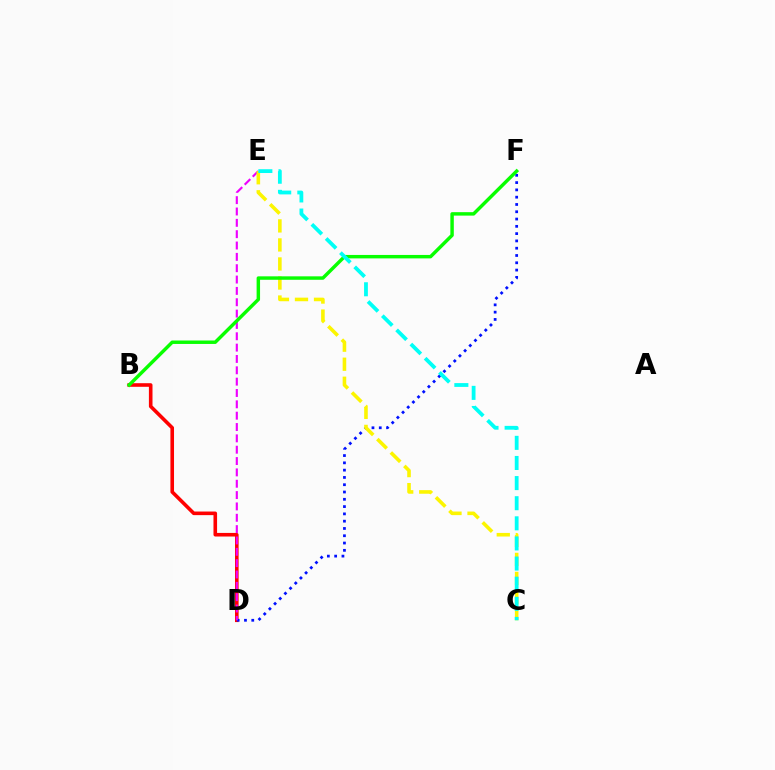{('B', 'D'): [{'color': '#ff0000', 'line_style': 'solid', 'thickness': 2.59}], ('D', 'F'): [{'color': '#0010ff', 'line_style': 'dotted', 'thickness': 1.98}], ('D', 'E'): [{'color': '#ee00ff', 'line_style': 'dashed', 'thickness': 1.54}], ('C', 'E'): [{'color': '#fcf500', 'line_style': 'dashed', 'thickness': 2.59}, {'color': '#00fff6', 'line_style': 'dashed', 'thickness': 2.73}], ('B', 'F'): [{'color': '#08ff00', 'line_style': 'solid', 'thickness': 2.48}]}